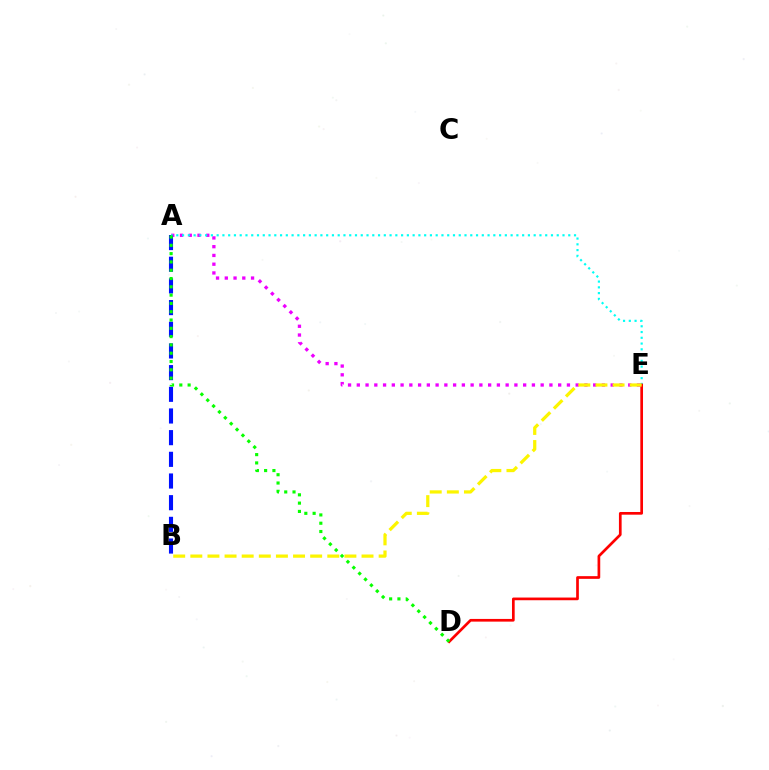{('A', 'E'): [{'color': '#ee00ff', 'line_style': 'dotted', 'thickness': 2.38}, {'color': '#00fff6', 'line_style': 'dotted', 'thickness': 1.57}], ('A', 'B'): [{'color': '#0010ff', 'line_style': 'dashed', 'thickness': 2.94}], ('D', 'E'): [{'color': '#ff0000', 'line_style': 'solid', 'thickness': 1.94}], ('B', 'E'): [{'color': '#fcf500', 'line_style': 'dashed', 'thickness': 2.33}], ('A', 'D'): [{'color': '#08ff00', 'line_style': 'dotted', 'thickness': 2.25}]}